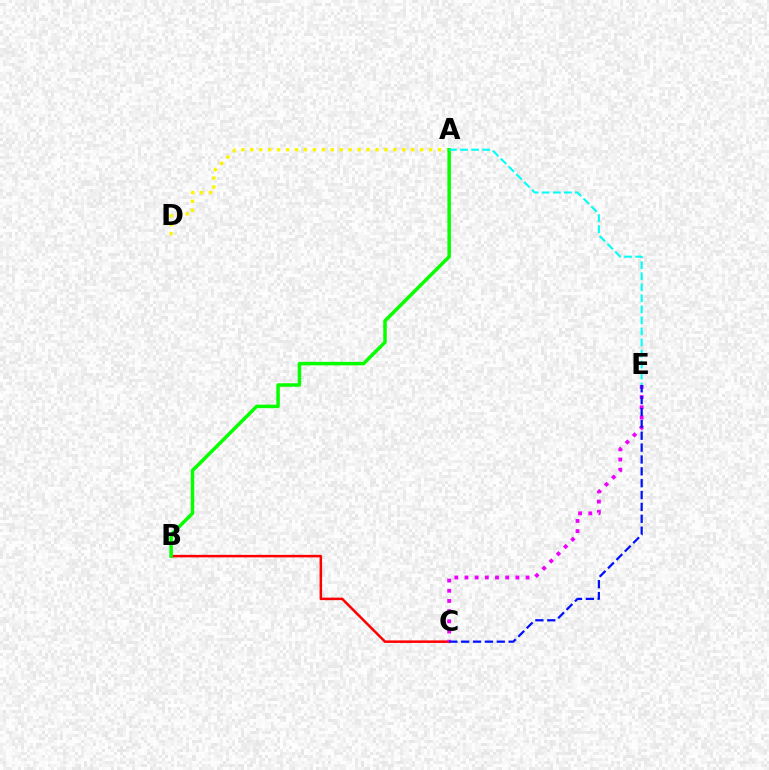{('B', 'C'): [{'color': '#ff0000', 'line_style': 'solid', 'thickness': 1.81}], ('A', 'D'): [{'color': '#fcf500', 'line_style': 'dotted', 'thickness': 2.43}], ('A', 'B'): [{'color': '#08ff00', 'line_style': 'solid', 'thickness': 2.52}], ('C', 'E'): [{'color': '#ee00ff', 'line_style': 'dotted', 'thickness': 2.77}, {'color': '#0010ff', 'line_style': 'dashed', 'thickness': 1.61}], ('A', 'E'): [{'color': '#00fff6', 'line_style': 'dashed', 'thickness': 1.5}]}